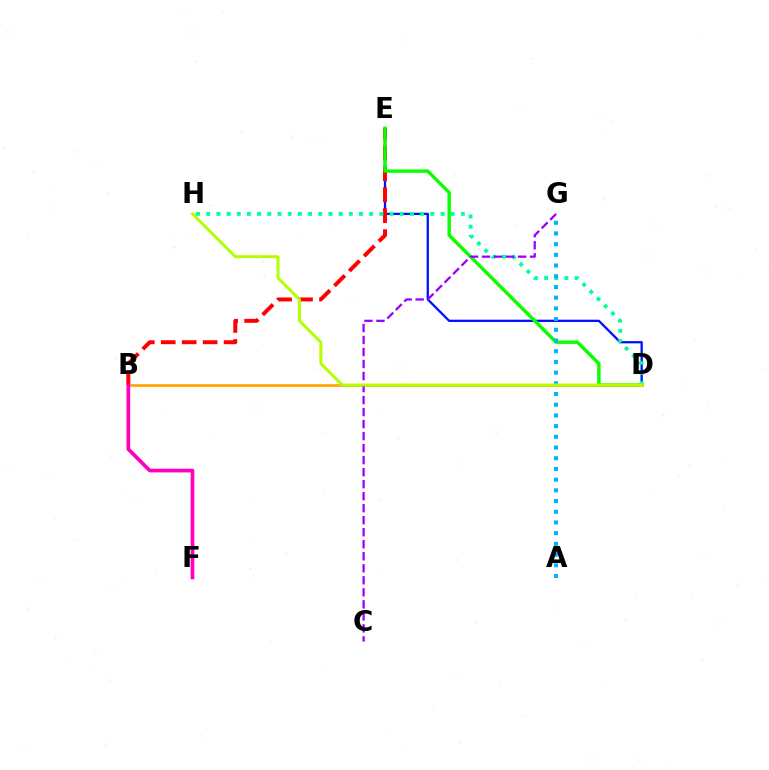{('D', 'E'): [{'color': '#0010ff', 'line_style': 'solid', 'thickness': 1.65}, {'color': '#08ff00', 'line_style': 'solid', 'thickness': 2.45}], ('B', 'E'): [{'color': '#ff0000', 'line_style': 'dashed', 'thickness': 2.85}], ('D', 'H'): [{'color': '#00ff9d', 'line_style': 'dotted', 'thickness': 2.77}, {'color': '#b3ff00', 'line_style': 'solid', 'thickness': 2.13}], ('B', 'D'): [{'color': '#ffa500', 'line_style': 'solid', 'thickness': 1.95}], ('C', 'G'): [{'color': '#9b00ff', 'line_style': 'dashed', 'thickness': 1.63}], ('B', 'F'): [{'color': '#ff00bd', 'line_style': 'solid', 'thickness': 2.65}], ('A', 'G'): [{'color': '#00b5ff', 'line_style': 'dotted', 'thickness': 2.91}]}